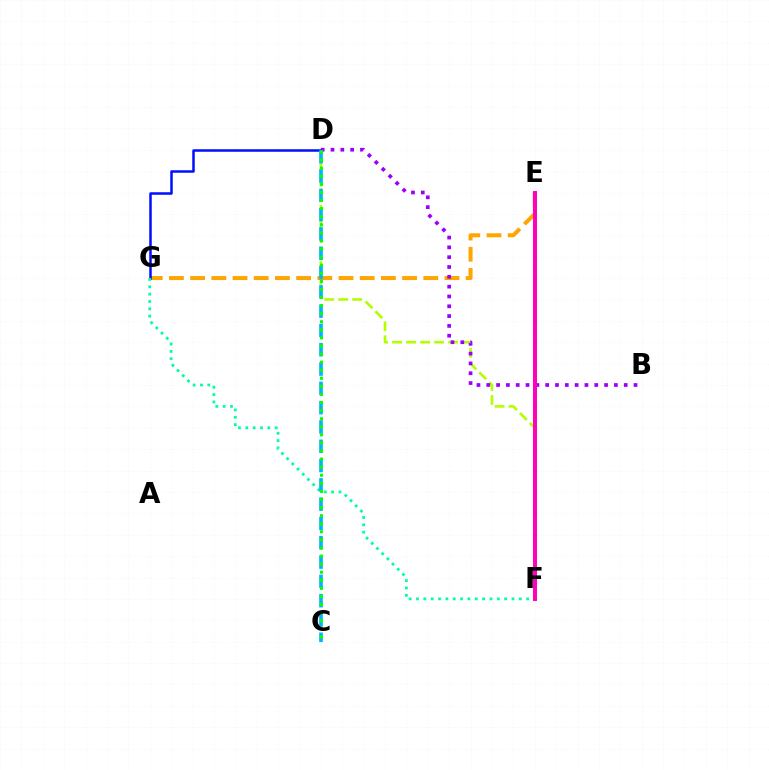{('D', 'F'): [{'color': '#b3ff00', 'line_style': 'dashed', 'thickness': 1.9}], ('E', 'G'): [{'color': '#ffa500', 'line_style': 'dashed', 'thickness': 2.88}], ('E', 'F'): [{'color': '#ff0000', 'line_style': 'dashed', 'thickness': 1.78}, {'color': '#ff00bd', 'line_style': 'solid', 'thickness': 2.87}], ('D', 'G'): [{'color': '#0010ff', 'line_style': 'solid', 'thickness': 1.81}], ('B', 'D'): [{'color': '#9b00ff', 'line_style': 'dotted', 'thickness': 2.67}], ('F', 'G'): [{'color': '#00ff9d', 'line_style': 'dotted', 'thickness': 2.0}], ('C', 'D'): [{'color': '#00b5ff', 'line_style': 'dashed', 'thickness': 2.62}, {'color': '#08ff00', 'line_style': 'dotted', 'thickness': 2.2}]}